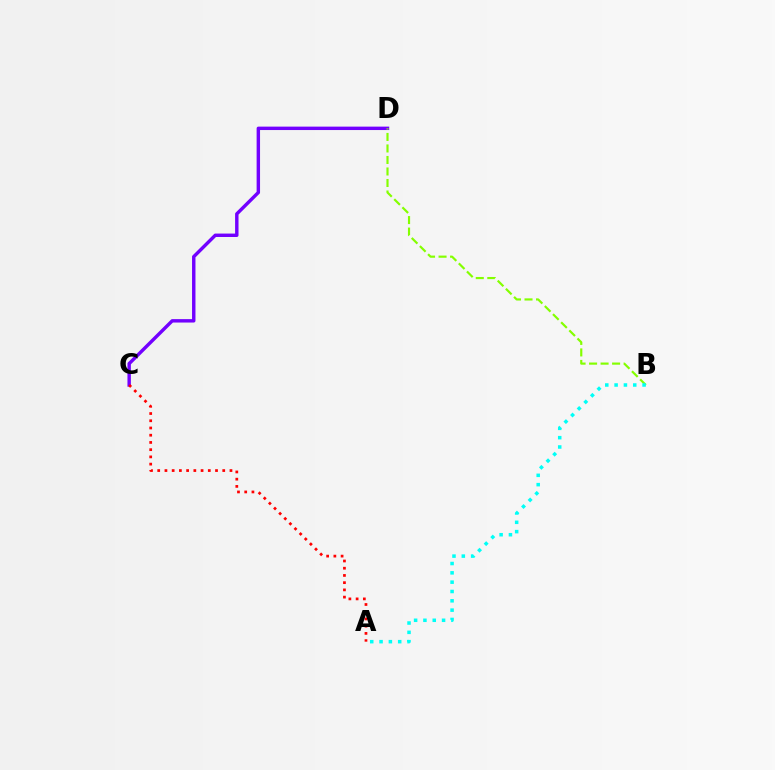{('C', 'D'): [{'color': '#7200ff', 'line_style': 'solid', 'thickness': 2.46}], ('B', 'D'): [{'color': '#84ff00', 'line_style': 'dashed', 'thickness': 1.56}], ('A', 'C'): [{'color': '#ff0000', 'line_style': 'dotted', 'thickness': 1.96}], ('A', 'B'): [{'color': '#00fff6', 'line_style': 'dotted', 'thickness': 2.53}]}